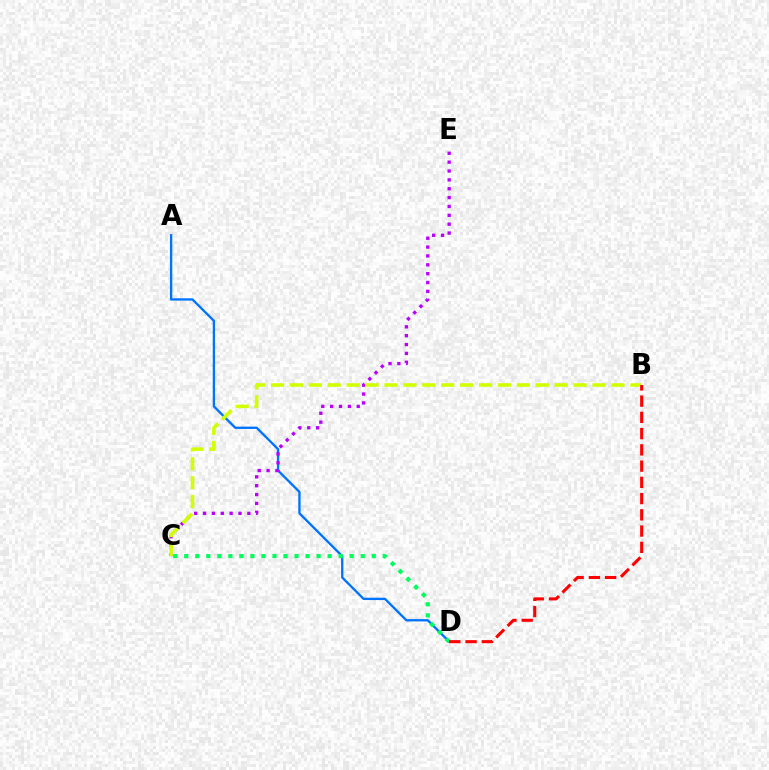{('A', 'D'): [{'color': '#0074ff', 'line_style': 'solid', 'thickness': 1.68}], ('C', 'E'): [{'color': '#b900ff', 'line_style': 'dotted', 'thickness': 2.41}], ('C', 'D'): [{'color': '#00ff5c', 'line_style': 'dotted', 'thickness': 3.0}], ('B', 'C'): [{'color': '#d1ff00', 'line_style': 'dashed', 'thickness': 2.57}], ('B', 'D'): [{'color': '#ff0000', 'line_style': 'dashed', 'thickness': 2.21}]}